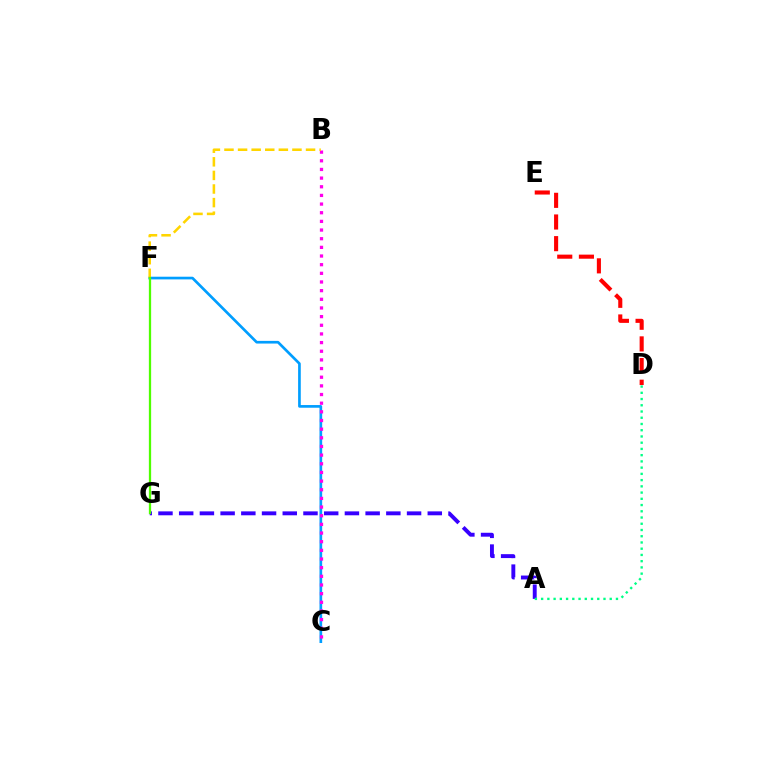{('C', 'F'): [{'color': '#009eff', 'line_style': 'solid', 'thickness': 1.93}], ('A', 'G'): [{'color': '#3700ff', 'line_style': 'dashed', 'thickness': 2.81}], ('B', 'C'): [{'color': '#ff00ed', 'line_style': 'dotted', 'thickness': 2.35}], ('D', 'E'): [{'color': '#ff0000', 'line_style': 'dashed', 'thickness': 2.94}], ('A', 'D'): [{'color': '#00ff86', 'line_style': 'dotted', 'thickness': 1.69}], ('B', 'F'): [{'color': '#ffd500', 'line_style': 'dashed', 'thickness': 1.85}], ('F', 'G'): [{'color': '#4fff00', 'line_style': 'solid', 'thickness': 1.63}]}